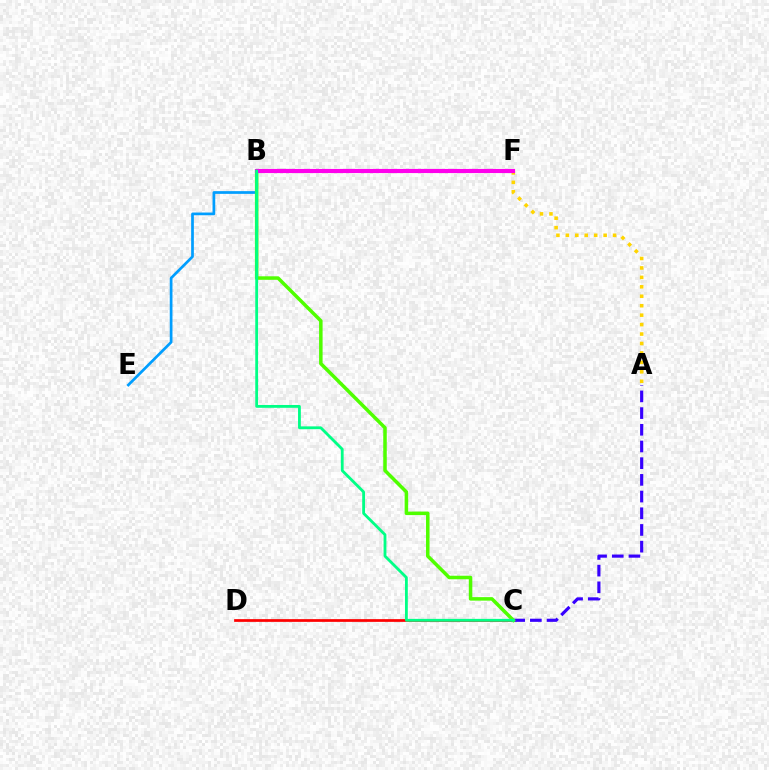{('A', 'F'): [{'color': '#ffd500', 'line_style': 'dotted', 'thickness': 2.57}], ('B', 'E'): [{'color': '#009eff', 'line_style': 'solid', 'thickness': 1.95}], ('A', 'C'): [{'color': '#3700ff', 'line_style': 'dashed', 'thickness': 2.27}], ('C', 'D'): [{'color': '#ff0000', 'line_style': 'solid', 'thickness': 1.96}], ('B', 'C'): [{'color': '#4fff00', 'line_style': 'solid', 'thickness': 2.53}, {'color': '#00ff86', 'line_style': 'solid', 'thickness': 2.03}], ('B', 'F'): [{'color': '#ff00ed', 'line_style': 'solid', 'thickness': 2.98}]}